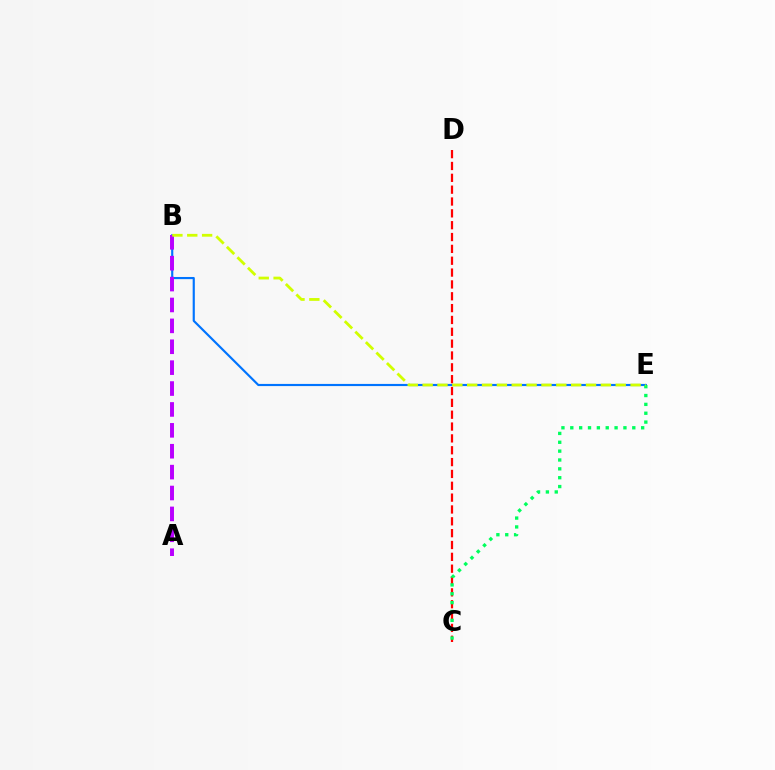{('B', 'E'): [{'color': '#0074ff', 'line_style': 'solid', 'thickness': 1.55}, {'color': '#d1ff00', 'line_style': 'dashed', 'thickness': 2.02}], ('A', 'B'): [{'color': '#b900ff', 'line_style': 'dashed', 'thickness': 2.84}], ('C', 'D'): [{'color': '#ff0000', 'line_style': 'dashed', 'thickness': 1.61}], ('C', 'E'): [{'color': '#00ff5c', 'line_style': 'dotted', 'thickness': 2.41}]}